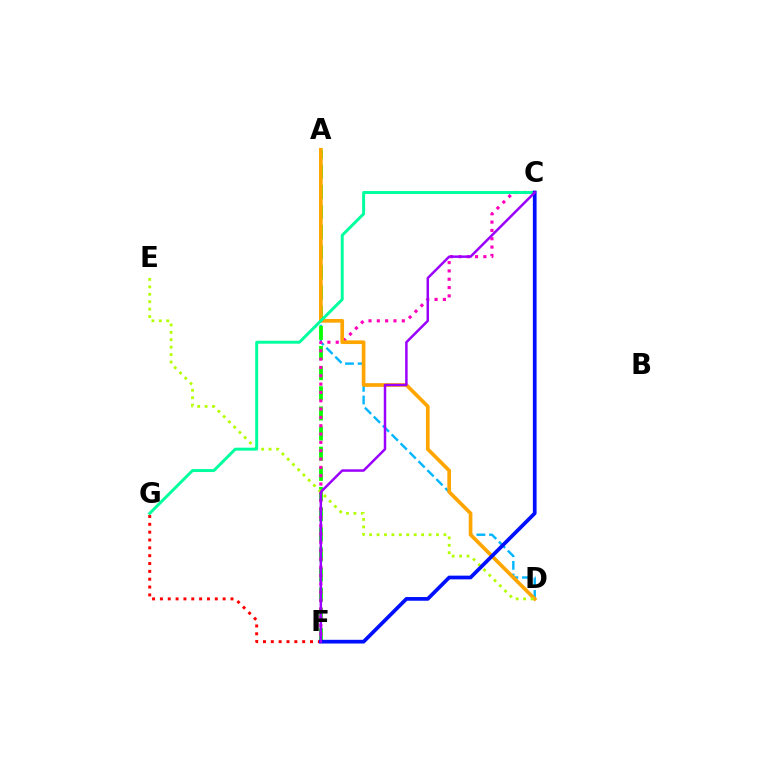{('A', 'D'): [{'color': '#00b5ff', 'line_style': 'dashed', 'thickness': 1.72}, {'color': '#ffa500', 'line_style': 'solid', 'thickness': 2.64}], ('A', 'F'): [{'color': '#08ff00', 'line_style': 'dashed', 'thickness': 2.74}], ('F', 'G'): [{'color': '#ff0000', 'line_style': 'dotted', 'thickness': 2.13}], ('C', 'F'): [{'color': '#ff00bd', 'line_style': 'dotted', 'thickness': 2.26}, {'color': '#0010ff', 'line_style': 'solid', 'thickness': 2.67}, {'color': '#9b00ff', 'line_style': 'solid', 'thickness': 1.79}], ('D', 'E'): [{'color': '#b3ff00', 'line_style': 'dotted', 'thickness': 2.02}], ('C', 'G'): [{'color': '#00ff9d', 'line_style': 'solid', 'thickness': 2.12}]}